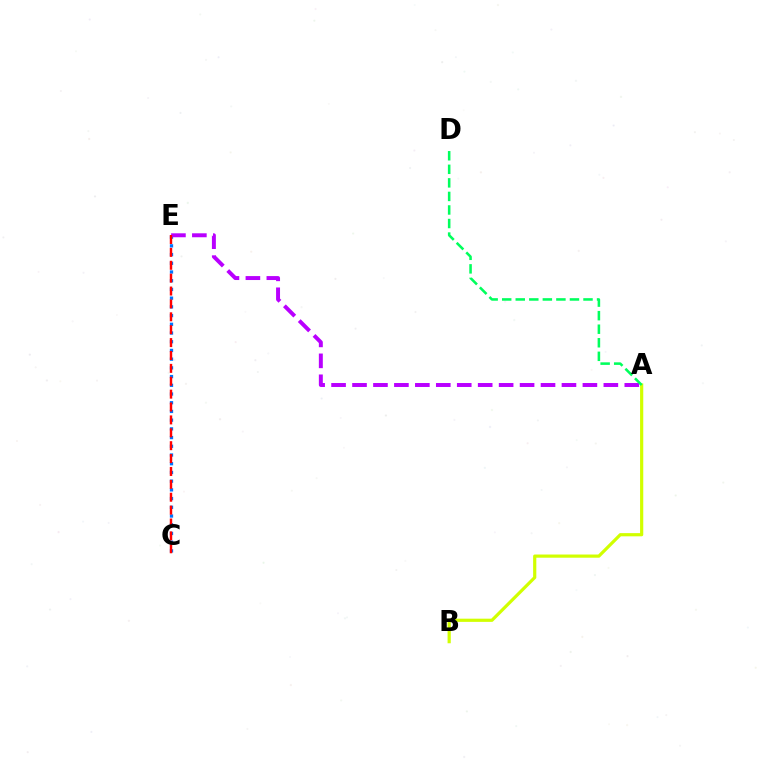{('C', 'E'): [{'color': '#0074ff', 'line_style': 'dotted', 'thickness': 2.37}, {'color': '#ff0000', 'line_style': 'dashed', 'thickness': 1.75}], ('A', 'B'): [{'color': '#d1ff00', 'line_style': 'solid', 'thickness': 2.3}], ('A', 'E'): [{'color': '#b900ff', 'line_style': 'dashed', 'thickness': 2.85}], ('A', 'D'): [{'color': '#00ff5c', 'line_style': 'dashed', 'thickness': 1.84}]}